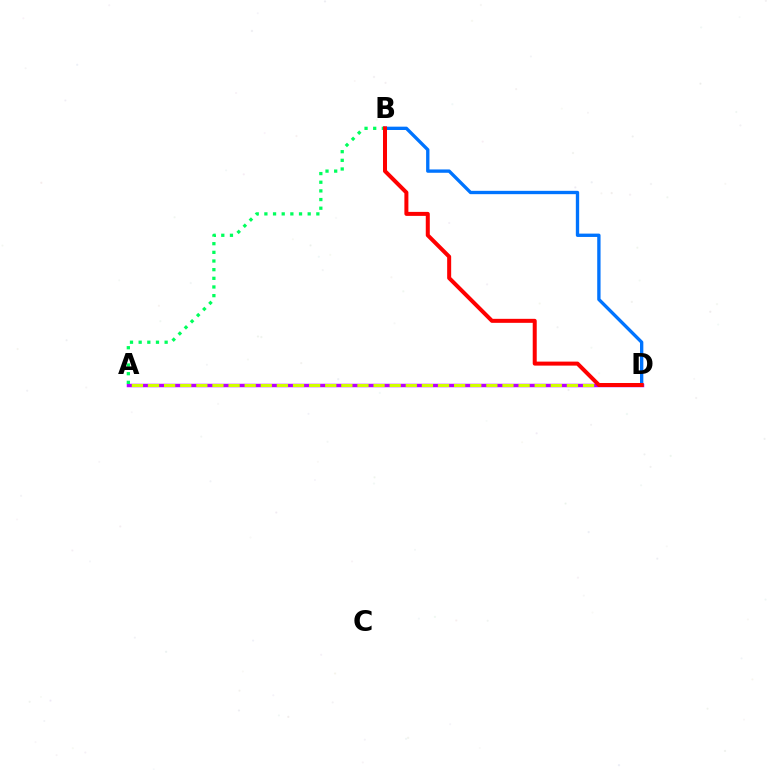{('A', 'D'): [{'color': '#b900ff', 'line_style': 'solid', 'thickness': 2.49}, {'color': '#d1ff00', 'line_style': 'dashed', 'thickness': 2.19}], ('A', 'B'): [{'color': '#00ff5c', 'line_style': 'dotted', 'thickness': 2.35}], ('B', 'D'): [{'color': '#0074ff', 'line_style': 'solid', 'thickness': 2.4}, {'color': '#ff0000', 'line_style': 'solid', 'thickness': 2.88}]}